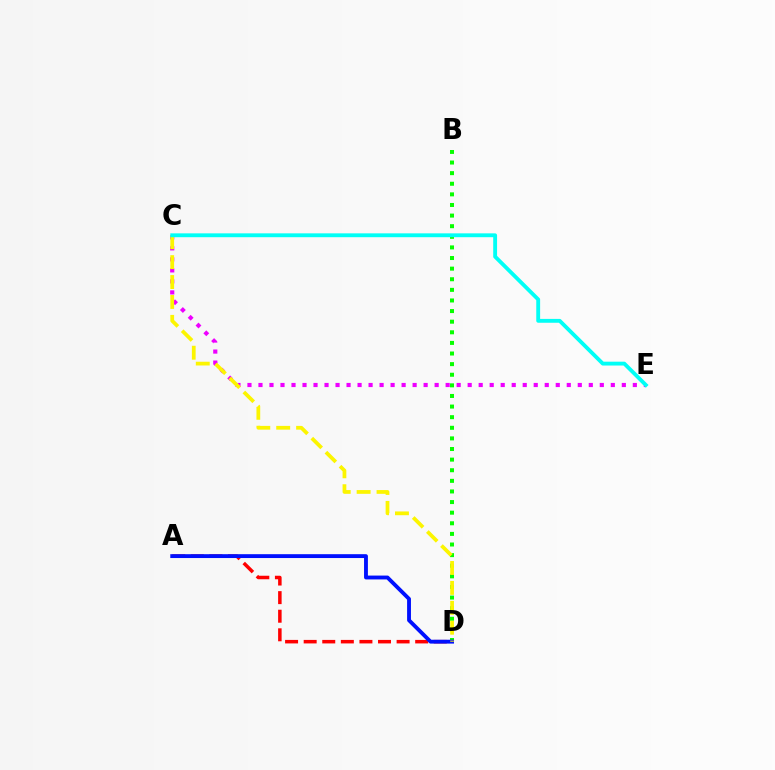{('B', 'D'): [{'color': '#08ff00', 'line_style': 'dotted', 'thickness': 2.88}], ('A', 'D'): [{'color': '#ff0000', 'line_style': 'dashed', 'thickness': 2.52}, {'color': '#0010ff', 'line_style': 'solid', 'thickness': 2.78}], ('C', 'E'): [{'color': '#ee00ff', 'line_style': 'dotted', 'thickness': 2.99}, {'color': '#00fff6', 'line_style': 'solid', 'thickness': 2.77}], ('C', 'D'): [{'color': '#fcf500', 'line_style': 'dashed', 'thickness': 2.7}]}